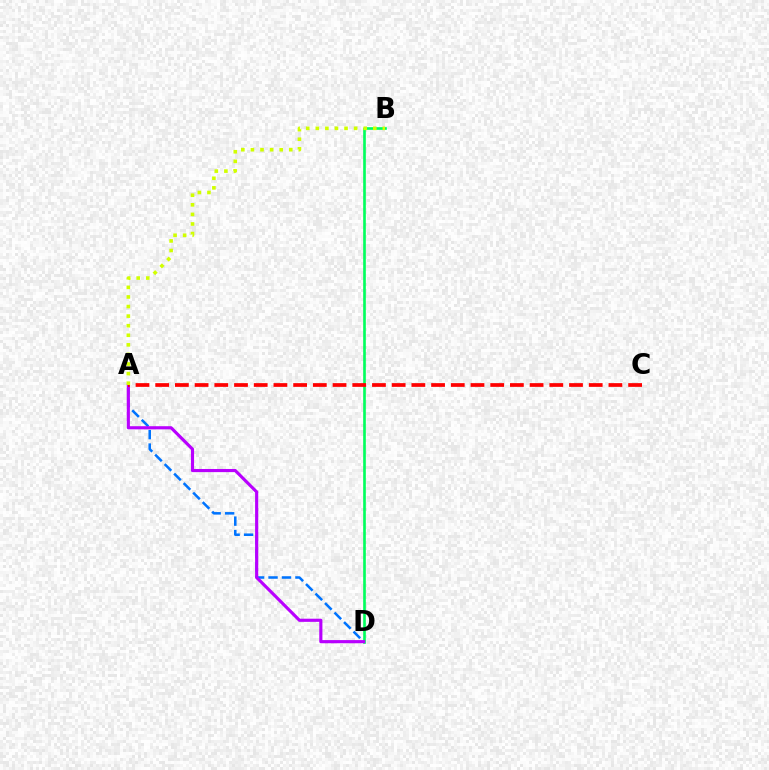{('A', 'D'): [{'color': '#0074ff', 'line_style': 'dashed', 'thickness': 1.83}, {'color': '#b900ff', 'line_style': 'solid', 'thickness': 2.26}], ('B', 'D'): [{'color': '#00ff5c', 'line_style': 'solid', 'thickness': 1.9}], ('A', 'C'): [{'color': '#ff0000', 'line_style': 'dashed', 'thickness': 2.68}], ('A', 'B'): [{'color': '#d1ff00', 'line_style': 'dotted', 'thickness': 2.6}]}